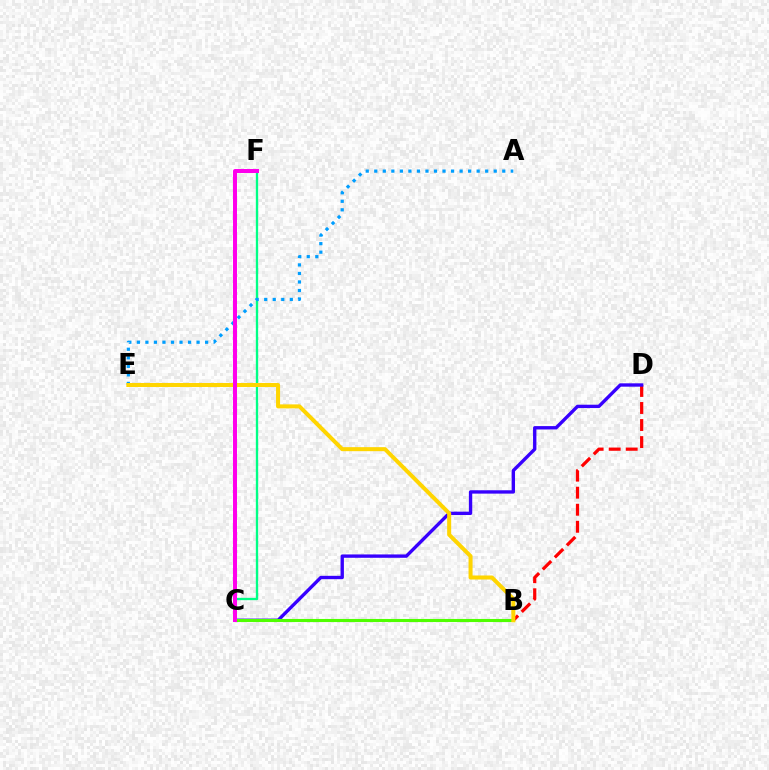{('C', 'F'): [{'color': '#00ff86', 'line_style': 'solid', 'thickness': 1.68}, {'color': '#ff00ed', 'line_style': 'solid', 'thickness': 2.88}], ('B', 'D'): [{'color': '#ff0000', 'line_style': 'dashed', 'thickness': 2.32}], ('C', 'D'): [{'color': '#3700ff', 'line_style': 'solid', 'thickness': 2.42}], ('A', 'E'): [{'color': '#009eff', 'line_style': 'dotted', 'thickness': 2.32}], ('B', 'C'): [{'color': '#4fff00', 'line_style': 'solid', 'thickness': 2.22}], ('B', 'E'): [{'color': '#ffd500', 'line_style': 'solid', 'thickness': 2.9}]}